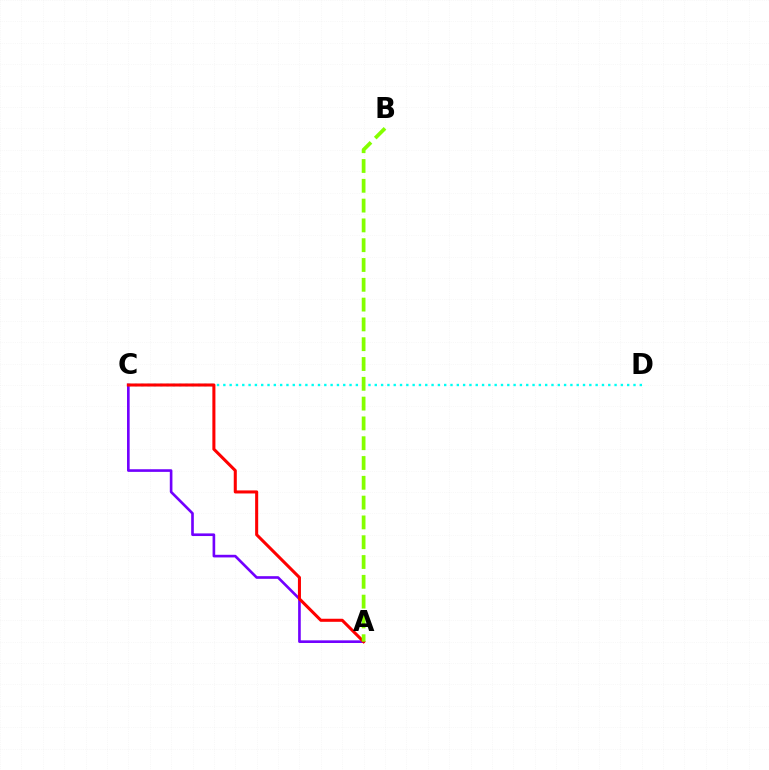{('A', 'C'): [{'color': '#7200ff', 'line_style': 'solid', 'thickness': 1.9}, {'color': '#ff0000', 'line_style': 'solid', 'thickness': 2.2}], ('C', 'D'): [{'color': '#00fff6', 'line_style': 'dotted', 'thickness': 1.71}], ('A', 'B'): [{'color': '#84ff00', 'line_style': 'dashed', 'thickness': 2.69}]}